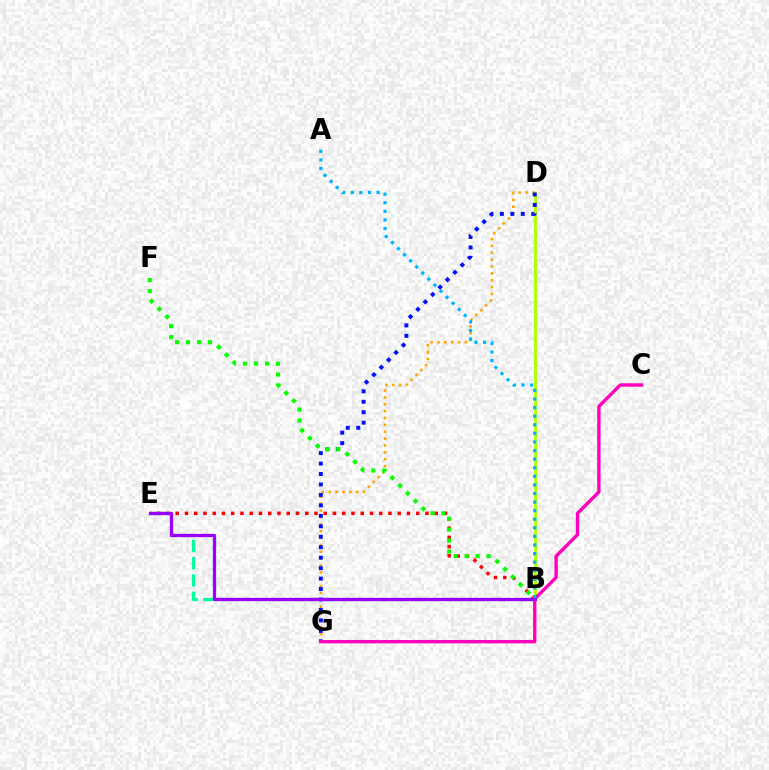{('B', 'E'): [{'color': '#00ff9d', 'line_style': 'dashed', 'thickness': 2.35}, {'color': '#ff0000', 'line_style': 'dotted', 'thickness': 2.51}, {'color': '#9b00ff', 'line_style': 'solid', 'thickness': 2.36}], ('B', 'D'): [{'color': '#b3ff00', 'line_style': 'solid', 'thickness': 2.07}], ('D', 'G'): [{'color': '#ffa500', 'line_style': 'dotted', 'thickness': 1.87}, {'color': '#0010ff', 'line_style': 'dotted', 'thickness': 2.84}], ('C', 'G'): [{'color': '#ff00bd', 'line_style': 'solid', 'thickness': 2.43}], ('B', 'F'): [{'color': '#08ff00', 'line_style': 'dotted', 'thickness': 2.98}], ('A', 'B'): [{'color': '#00b5ff', 'line_style': 'dotted', 'thickness': 2.33}]}